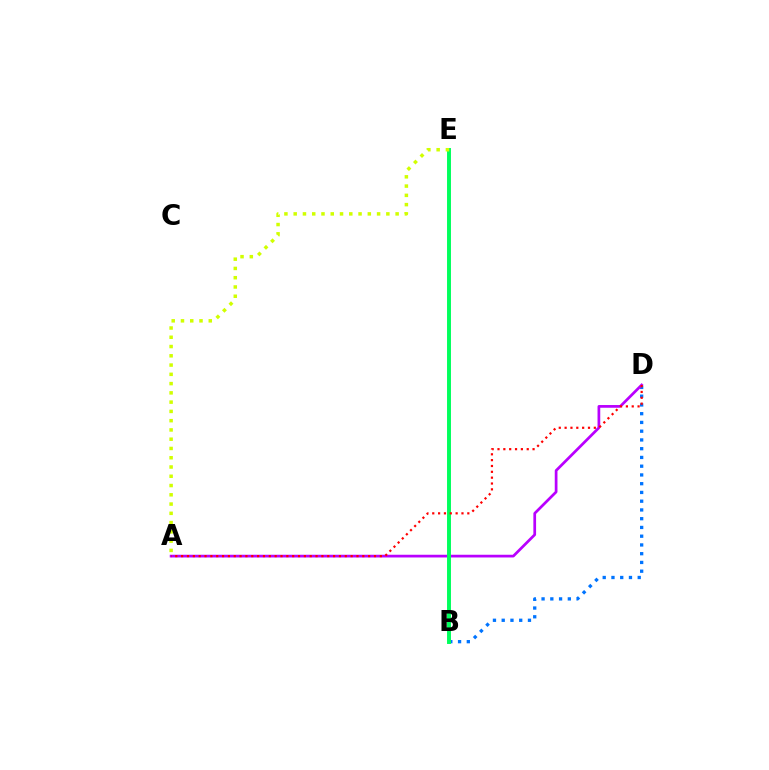{('B', 'D'): [{'color': '#0074ff', 'line_style': 'dotted', 'thickness': 2.38}], ('A', 'D'): [{'color': '#b900ff', 'line_style': 'solid', 'thickness': 1.96}, {'color': '#ff0000', 'line_style': 'dotted', 'thickness': 1.59}], ('B', 'E'): [{'color': '#00ff5c', 'line_style': 'solid', 'thickness': 2.83}], ('A', 'E'): [{'color': '#d1ff00', 'line_style': 'dotted', 'thickness': 2.52}]}